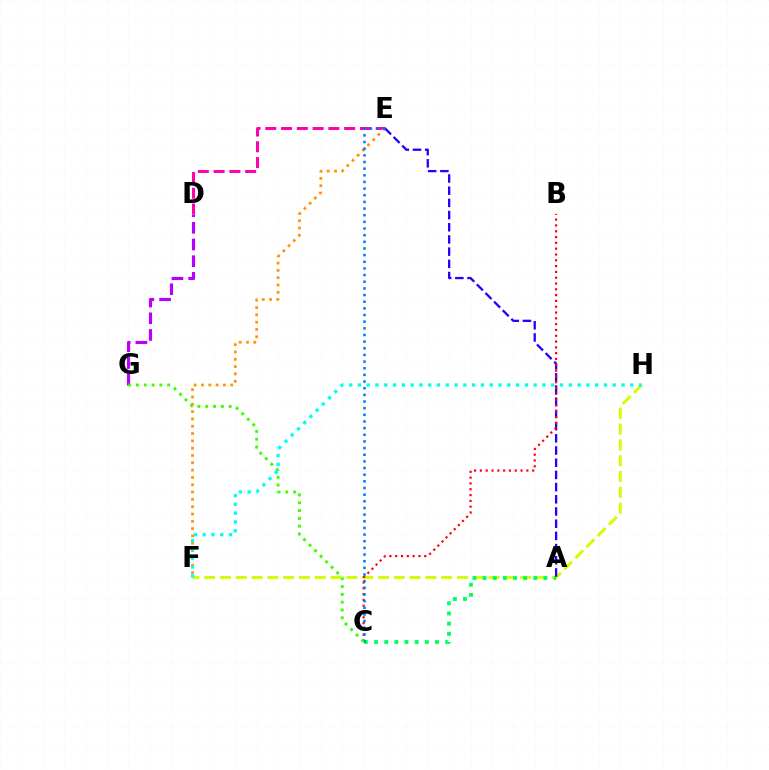{('D', 'E'): [{'color': '#ff00ac', 'line_style': 'dashed', 'thickness': 2.14}], ('E', 'F'): [{'color': '#ff9400', 'line_style': 'dotted', 'thickness': 1.99}], ('D', 'G'): [{'color': '#b900ff', 'line_style': 'dashed', 'thickness': 2.27}], ('F', 'H'): [{'color': '#d1ff00', 'line_style': 'dashed', 'thickness': 2.15}, {'color': '#00fff6', 'line_style': 'dotted', 'thickness': 2.39}], ('A', 'C'): [{'color': '#00ff5c', 'line_style': 'dotted', 'thickness': 2.76}], ('A', 'E'): [{'color': '#2500ff', 'line_style': 'dashed', 'thickness': 1.66}], ('B', 'C'): [{'color': '#ff0000', 'line_style': 'dotted', 'thickness': 1.58}], ('C', 'E'): [{'color': '#0074ff', 'line_style': 'dotted', 'thickness': 1.81}], ('C', 'G'): [{'color': '#3dff00', 'line_style': 'dotted', 'thickness': 2.12}]}